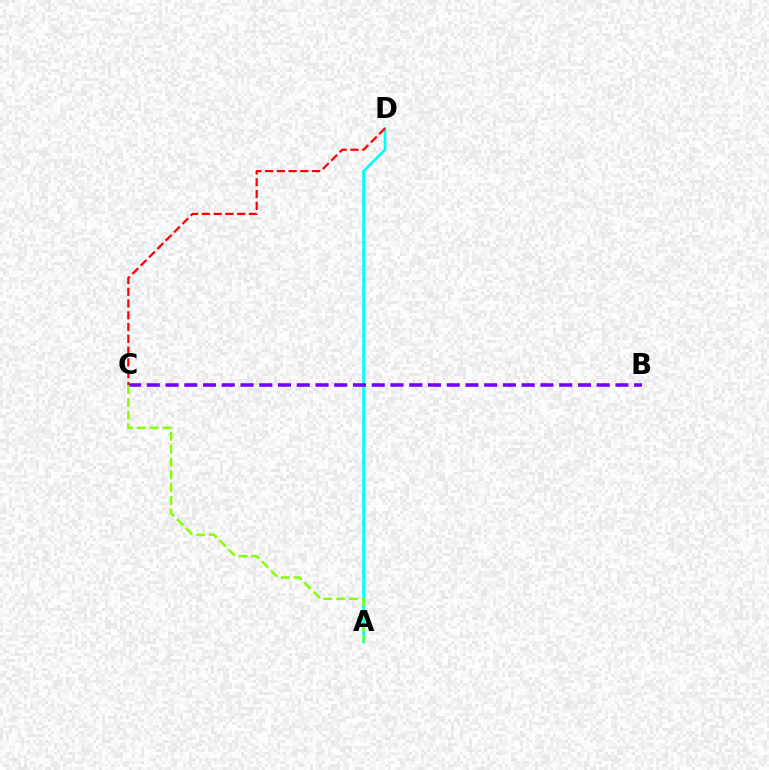{('A', 'D'): [{'color': '#00fff6', 'line_style': 'solid', 'thickness': 1.96}], ('B', 'C'): [{'color': '#7200ff', 'line_style': 'dashed', 'thickness': 2.55}], ('C', 'D'): [{'color': '#ff0000', 'line_style': 'dashed', 'thickness': 1.6}], ('A', 'C'): [{'color': '#84ff00', 'line_style': 'dashed', 'thickness': 1.74}]}